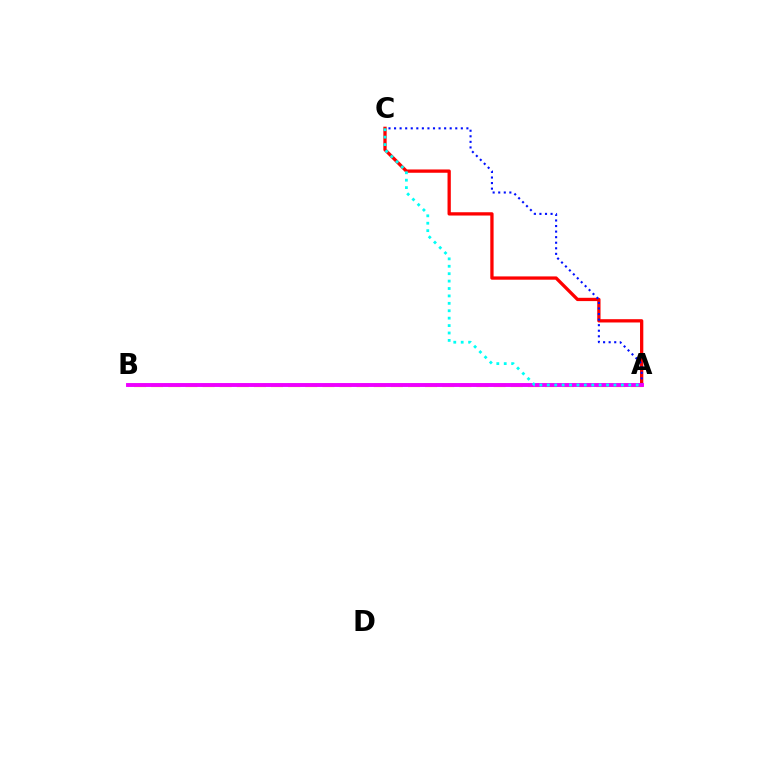{('A', 'B'): [{'color': '#fcf500', 'line_style': 'dashed', 'thickness': 2.33}, {'color': '#08ff00', 'line_style': 'dashed', 'thickness': 1.68}, {'color': '#ee00ff', 'line_style': 'solid', 'thickness': 2.8}], ('A', 'C'): [{'color': '#ff0000', 'line_style': 'solid', 'thickness': 2.37}, {'color': '#0010ff', 'line_style': 'dotted', 'thickness': 1.51}, {'color': '#00fff6', 'line_style': 'dotted', 'thickness': 2.01}]}